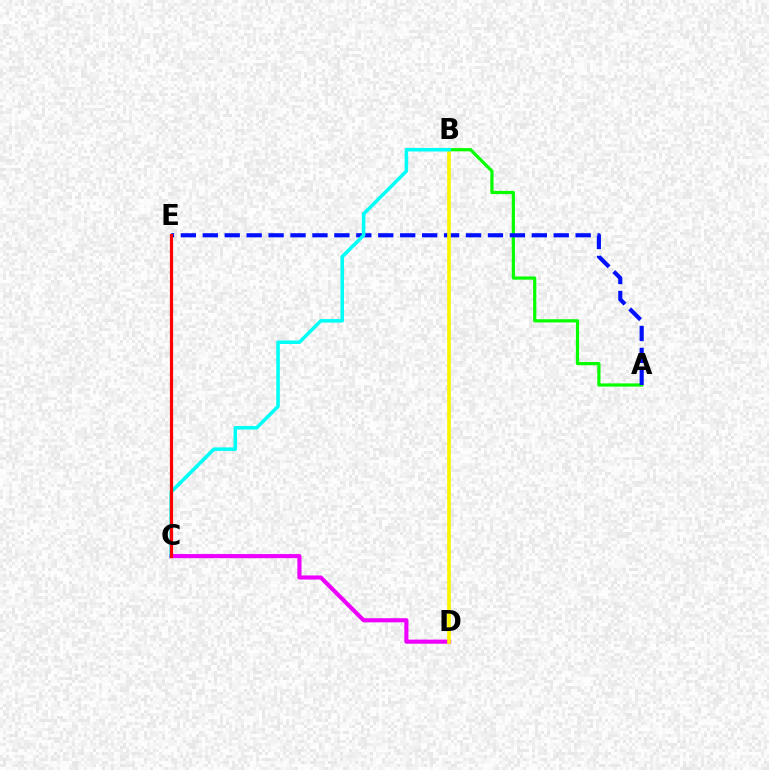{('A', 'B'): [{'color': '#08ff00', 'line_style': 'solid', 'thickness': 2.31}], ('C', 'D'): [{'color': '#ee00ff', 'line_style': 'solid', 'thickness': 2.97}], ('A', 'E'): [{'color': '#0010ff', 'line_style': 'dashed', 'thickness': 2.98}], ('B', 'D'): [{'color': '#fcf500', 'line_style': 'solid', 'thickness': 2.65}], ('B', 'C'): [{'color': '#00fff6', 'line_style': 'solid', 'thickness': 2.54}], ('C', 'E'): [{'color': '#ff0000', 'line_style': 'solid', 'thickness': 2.31}]}